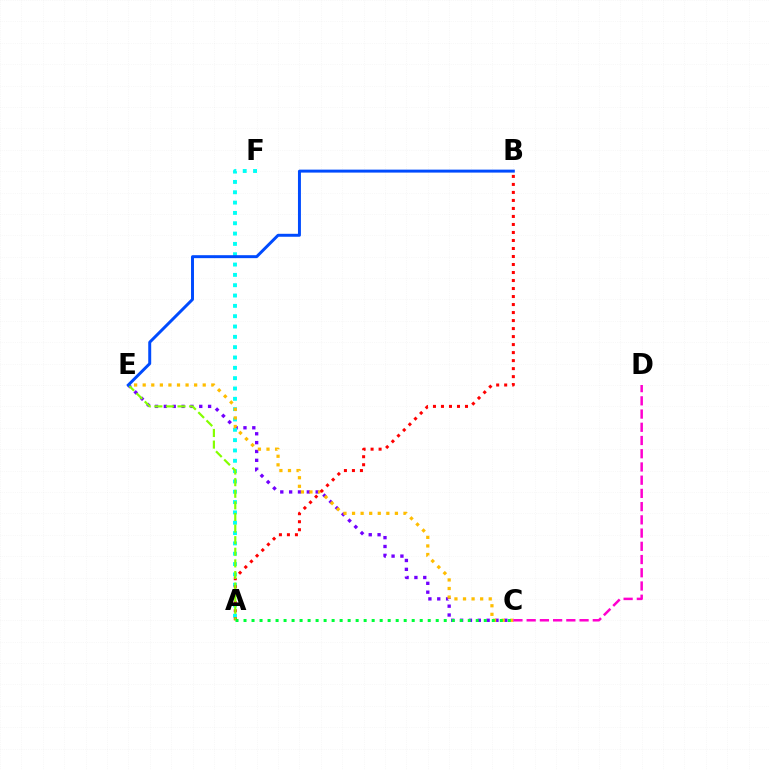{('C', 'E'): [{'color': '#7200ff', 'line_style': 'dotted', 'thickness': 2.4}, {'color': '#ffbd00', 'line_style': 'dotted', 'thickness': 2.33}], ('A', 'F'): [{'color': '#00fff6', 'line_style': 'dotted', 'thickness': 2.81}], ('A', 'B'): [{'color': '#ff0000', 'line_style': 'dotted', 'thickness': 2.18}], ('A', 'E'): [{'color': '#84ff00', 'line_style': 'dashed', 'thickness': 1.58}], ('B', 'E'): [{'color': '#004bff', 'line_style': 'solid', 'thickness': 2.13}], ('A', 'C'): [{'color': '#00ff39', 'line_style': 'dotted', 'thickness': 2.18}], ('C', 'D'): [{'color': '#ff00cf', 'line_style': 'dashed', 'thickness': 1.8}]}